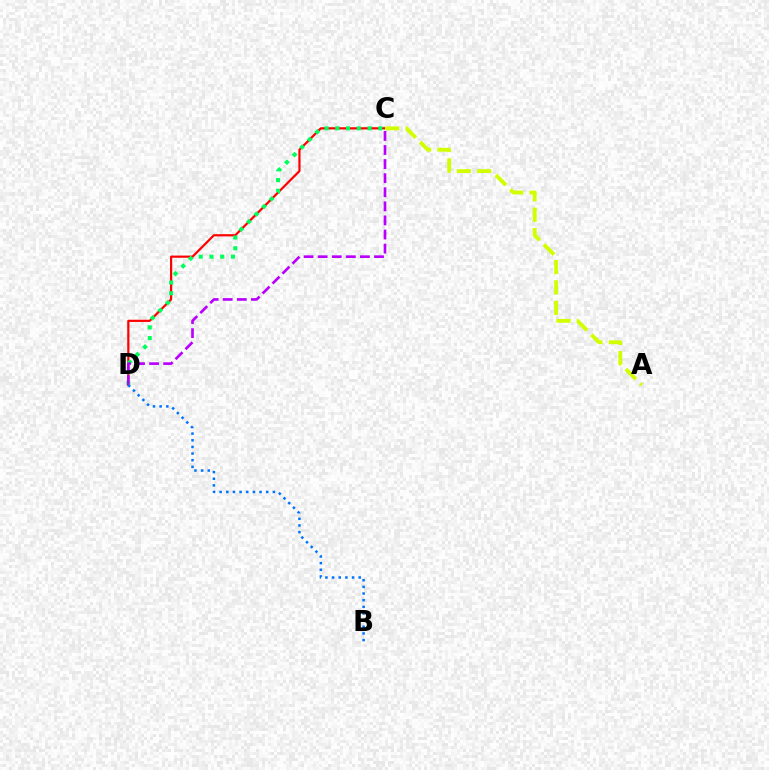{('C', 'D'): [{'color': '#ff0000', 'line_style': 'solid', 'thickness': 1.59}, {'color': '#00ff5c', 'line_style': 'dotted', 'thickness': 2.92}, {'color': '#b900ff', 'line_style': 'dashed', 'thickness': 1.91}], ('B', 'D'): [{'color': '#0074ff', 'line_style': 'dotted', 'thickness': 1.81}], ('A', 'C'): [{'color': '#d1ff00', 'line_style': 'dashed', 'thickness': 2.77}]}